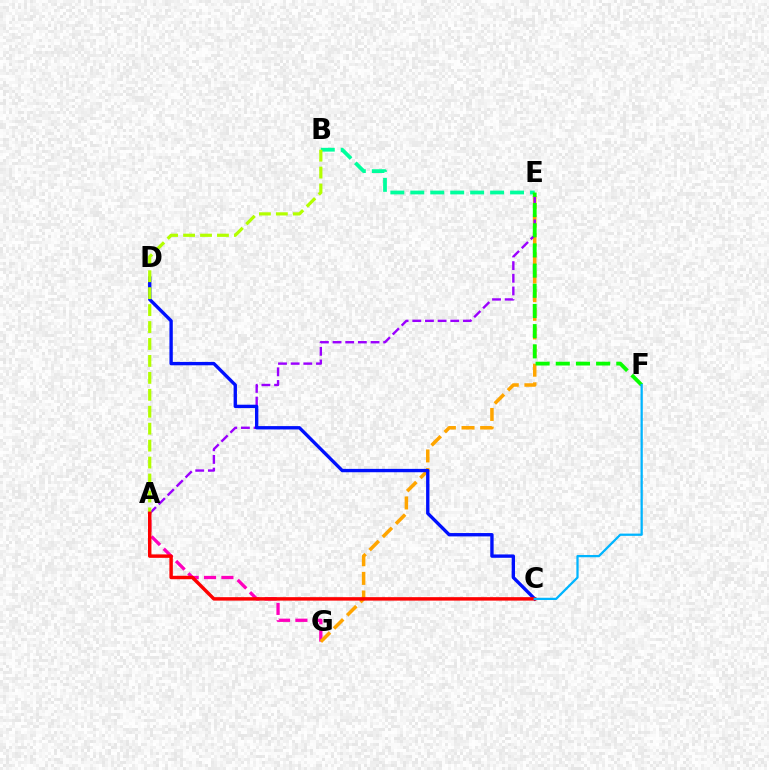{('A', 'G'): [{'color': '#ff00bd', 'line_style': 'dashed', 'thickness': 2.36}], ('E', 'G'): [{'color': '#ffa500', 'line_style': 'dashed', 'thickness': 2.53}], ('A', 'E'): [{'color': '#9b00ff', 'line_style': 'dashed', 'thickness': 1.72}], ('C', 'D'): [{'color': '#0010ff', 'line_style': 'solid', 'thickness': 2.41}], ('B', 'E'): [{'color': '#00ff9d', 'line_style': 'dashed', 'thickness': 2.71}], ('E', 'F'): [{'color': '#08ff00', 'line_style': 'dashed', 'thickness': 2.74}], ('A', 'B'): [{'color': '#b3ff00', 'line_style': 'dashed', 'thickness': 2.3}], ('A', 'C'): [{'color': '#ff0000', 'line_style': 'solid', 'thickness': 2.49}], ('C', 'F'): [{'color': '#00b5ff', 'line_style': 'solid', 'thickness': 1.63}]}